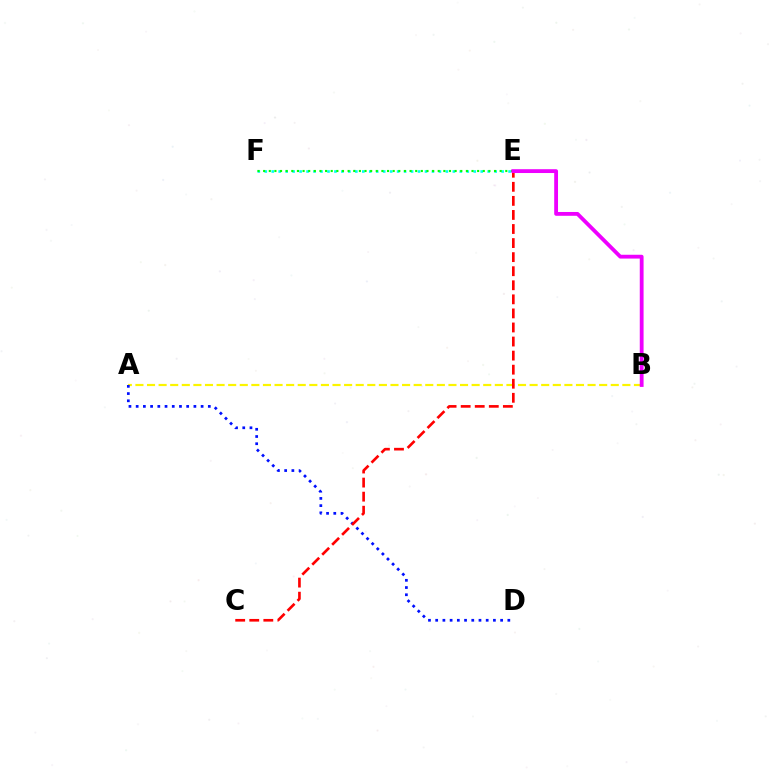{('E', 'F'): [{'color': '#00fff6', 'line_style': 'dotted', 'thickness': 1.89}, {'color': '#08ff00', 'line_style': 'dotted', 'thickness': 1.53}], ('A', 'B'): [{'color': '#fcf500', 'line_style': 'dashed', 'thickness': 1.57}], ('A', 'D'): [{'color': '#0010ff', 'line_style': 'dotted', 'thickness': 1.96}], ('C', 'E'): [{'color': '#ff0000', 'line_style': 'dashed', 'thickness': 1.91}], ('B', 'E'): [{'color': '#ee00ff', 'line_style': 'solid', 'thickness': 2.75}]}